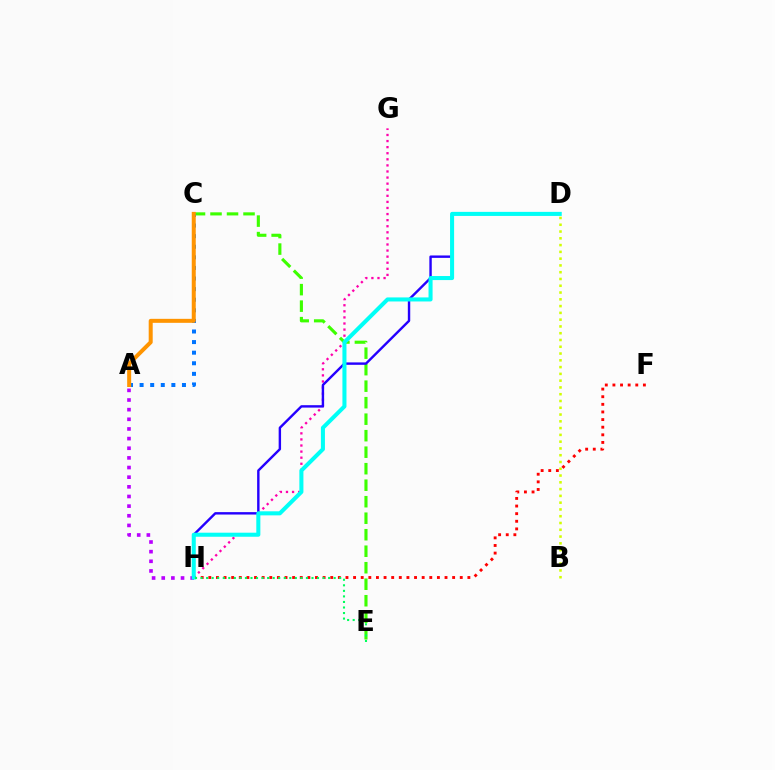{('G', 'H'): [{'color': '#ff00ac', 'line_style': 'dotted', 'thickness': 1.65}], ('C', 'E'): [{'color': '#3dff00', 'line_style': 'dashed', 'thickness': 2.24}], ('A', 'C'): [{'color': '#0074ff', 'line_style': 'dotted', 'thickness': 2.88}, {'color': '#ff9400', 'line_style': 'solid', 'thickness': 2.88}], ('D', 'H'): [{'color': '#2500ff', 'line_style': 'solid', 'thickness': 1.73}, {'color': '#00fff6', 'line_style': 'solid', 'thickness': 2.91}], ('F', 'H'): [{'color': '#ff0000', 'line_style': 'dotted', 'thickness': 2.07}], ('B', 'D'): [{'color': '#d1ff00', 'line_style': 'dotted', 'thickness': 1.84}], ('A', 'H'): [{'color': '#b900ff', 'line_style': 'dotted', 'thickness': 2.62}], ('E', 'H'): [{'color': '#00ff5c', 'line_style': 'dotted', 'thickness': 1.51}]}